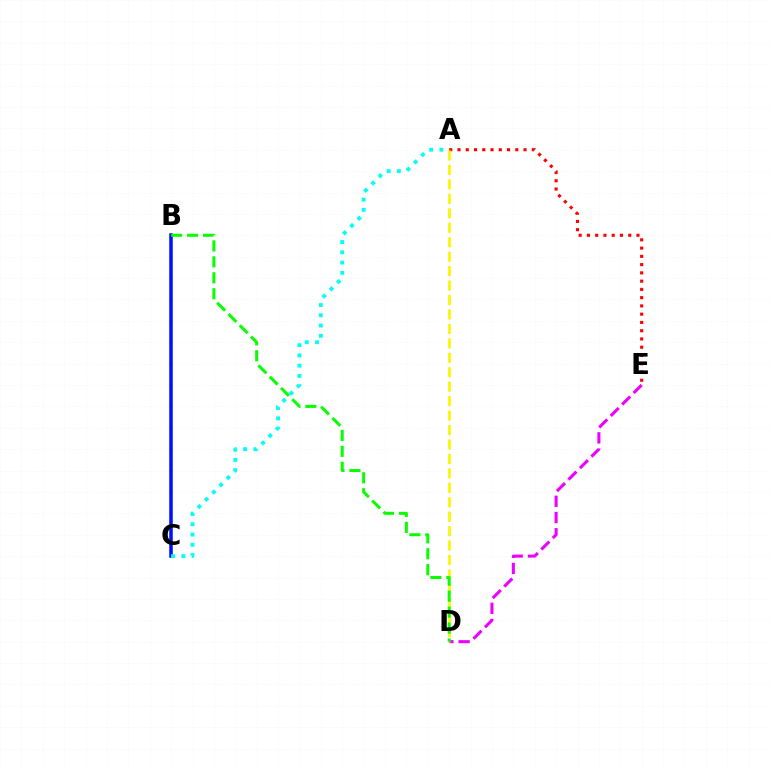{('A', 'E'): [{'color': '#ff0000', 'line_style': 'dotted', 'thickness': 2.24}], ('D', 'E'): [{'color': '#ee00ff', 'line_style': 'dashed', 'thickness': 2.2}], ('B', 'C'): [{'color': '#0010ff', 'line_style': 'solid', 'thickness': 2.54}], ('A', 'D'): [{'color': '#fcf500', 'line_style': 'dashed', 'thickness': 1.96}], ('B', 'D'): [{'color': '#08ff00', 'line_style': 'dashed', 'thickness': 2.17}], ('A', 'C'): [{'color': '#00fff6', 'line_style': 'dotted', 'thickness': 2.79}]}